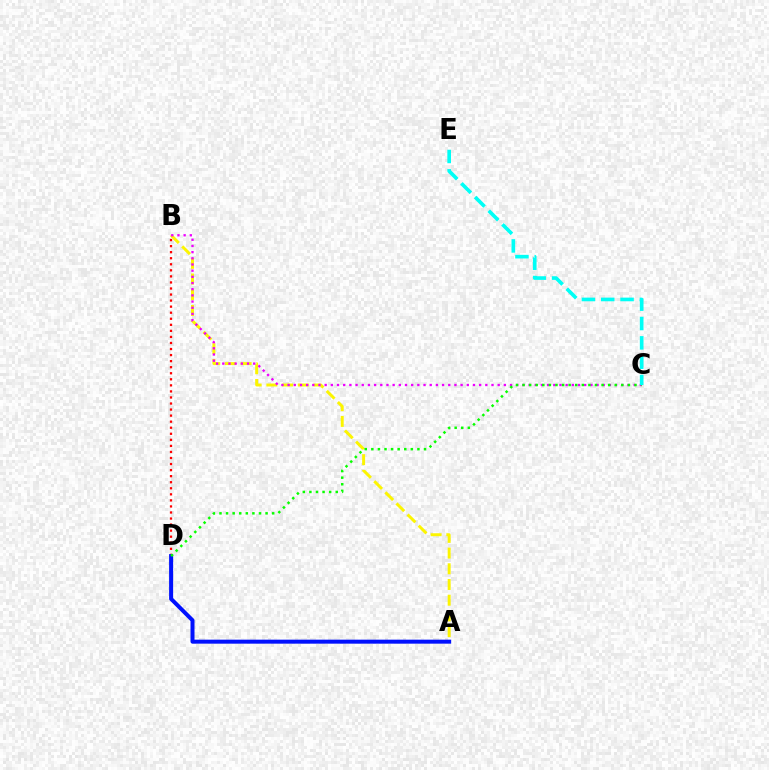{('B', 'D'): [{'color': '#ff0000', 'line_style': 'dotted', 'thickness': 1.64}], ('A', 'B'): [{'color': '#fcf500', 'line_style': 'dashed', 'thickness': 2.13}], ('A', 'D'): [{'color': '#0010ff', 'line_style': 'solid', 'thickness': 2.88}], ('B', 'C'): [{'color': '#ee00ff', 'line_style': 'dotted', 'thickness': 1.68}], ('C', 'D'): [{'color': '#08ff00', 'line_style': 'dotted', 'thickness': 1.79}], ('C', 'E'): [{'color': '#00fff6', 'line_style': 'dashed', 'thickness': 2.63}]}